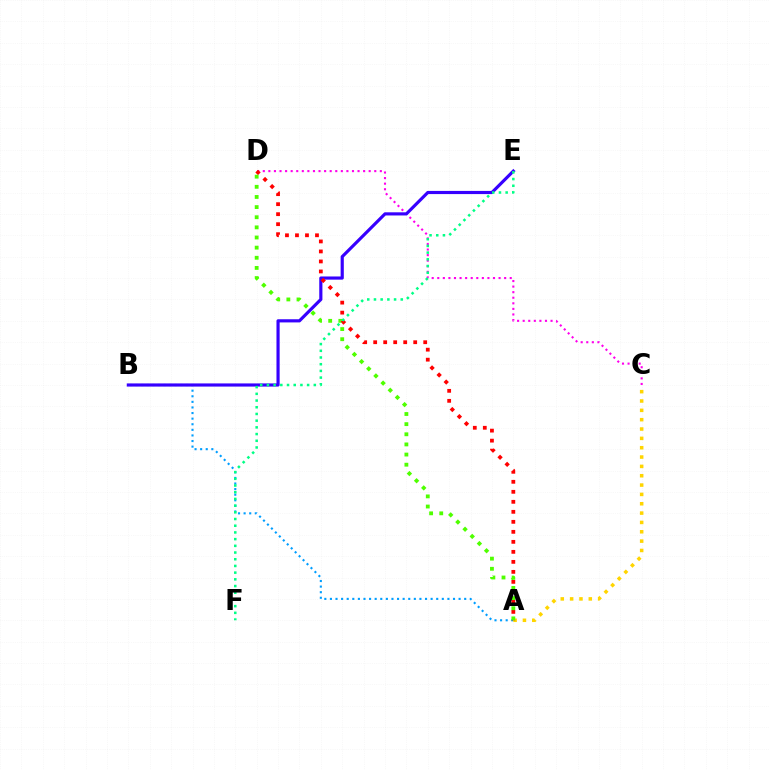{('C', 'D'): [{'color': '#ff00ed', 'line_style': 'dotted', 'thickness': 1.51}], ('A', 'B'): [{'color': '#009eff', 'line_style': 'dotted', 'thickness': 1.52}], ('B', 'E'): [{'color': '#3700ff', 'line_style': 'solid', 'thickness': 2.28}], ('A', 'C'): [{'color': '#ffd500', 'line_style': 'dotted', 'thickness': 2.54}], ('A', 'D'): [{'color': '#ff0000', 'line_style': 'dotted', 'thickness': 2.72}, {'color': '#4fff00', 'line_style': 'dotted', 'thickness': 2.75}], ('E', 'F'): [{'color': '#00ff86', 'line_style': 'dotted', 'thickness': 1.82}]}